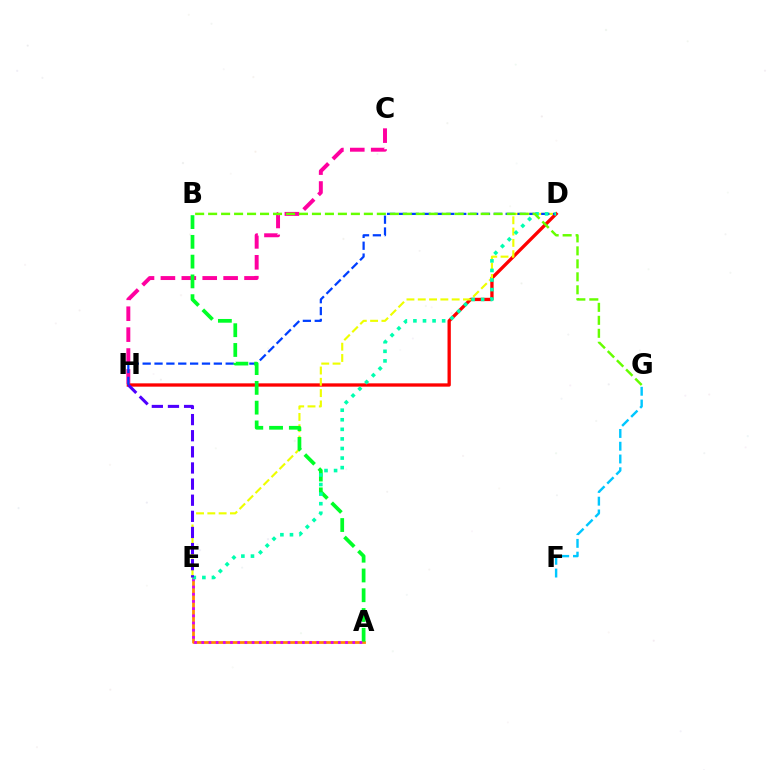{('A', 'E'): [{'color': '#ff8800', 'line_style': 'solid', 'thickness': 1.99}, {'color': '#d600ff', 'line_style': 'dotted', 'thickness': 1.95}], ('C', 'H'): [{'color': '#ff00a0', 'line_style': 'dashed', 'thickness': 2.84}], ('D', 'H'): [{'color': '#ff0000', 'line_style': 'solid', 'thickness': 2.38}, {'color': '#003fff', 'line_style': 'dashed', 'thickness': 1.61}], ('D', 'E'): [{'color': '#eeff00', 'line_style': 'dashed', 'thickness': 1.54}, {'color': '#00ffaf', 'line_style': 'dotted', 'thickness': 2.6}], ('A', 'B'): [{'color': '#00ff27', 'line_style': 'dashed', 'thickness': 2.69}], ('B', 'G'): [{'color': '#66ff00', 'line_style': 'dashed', 'thickness': 1.76}], ('E', 'H'): [{'color': '#4f00ff', 'line_style': 'dashed', 'thickness': 2.19}], ('F', 'G'): [{'color': '#00c7ff', 'line_style': 'dashed', 'thickness': 1.73}]}